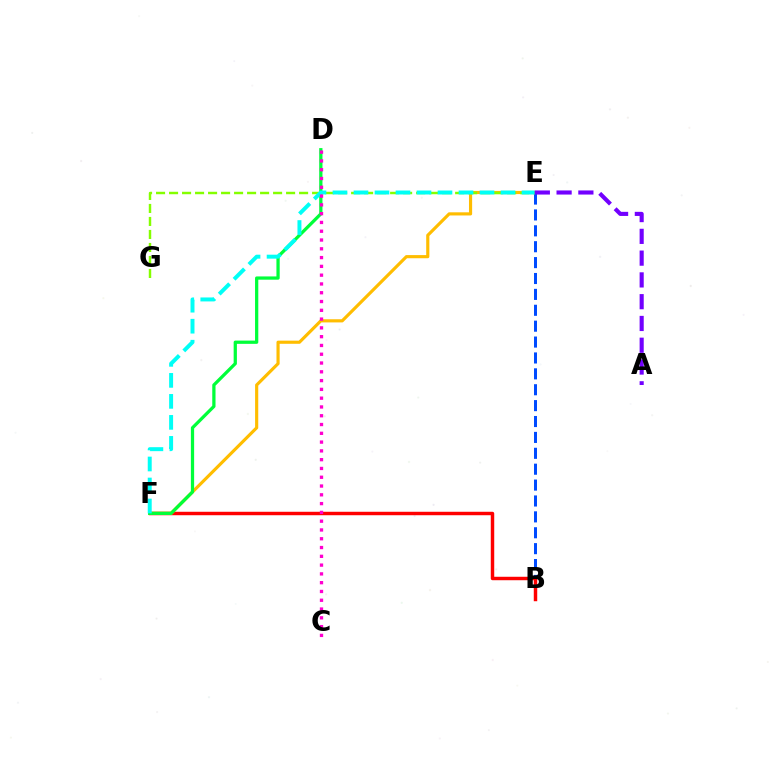{('B', 'E'): [{'color': '#004bff', 'line_style': 'dashed', 'thickness': 2.16}], ('B', 'F'): [{'color': '#ff0000', 'line_style': 'solid', 'thickness': 2.48}], ('E', 'F'): [{'color': '#ffbd00', 'line_style': 'solid', 'thickness': 2.27}, {'color': '#00fff6', 'line_style': 'dashed', 'thickness': 2.85}], ('D', 'F'): [{'color': '#00ff39', 'line_style': 'solid', 'thickness': 2.34}], ('E', 'G'): [{'color': '#84ff00', 'line_style': 'dashed', 'thickness': 1.77}], ('C', 'D'): [{'color': '#ff00cf', 'line_style': 'dotted', 'thickness': 2.39}], ('A', 'E'): [{'color': '#7200ff', 'line_style': 'dashed', 'thickness': 2.96}]}